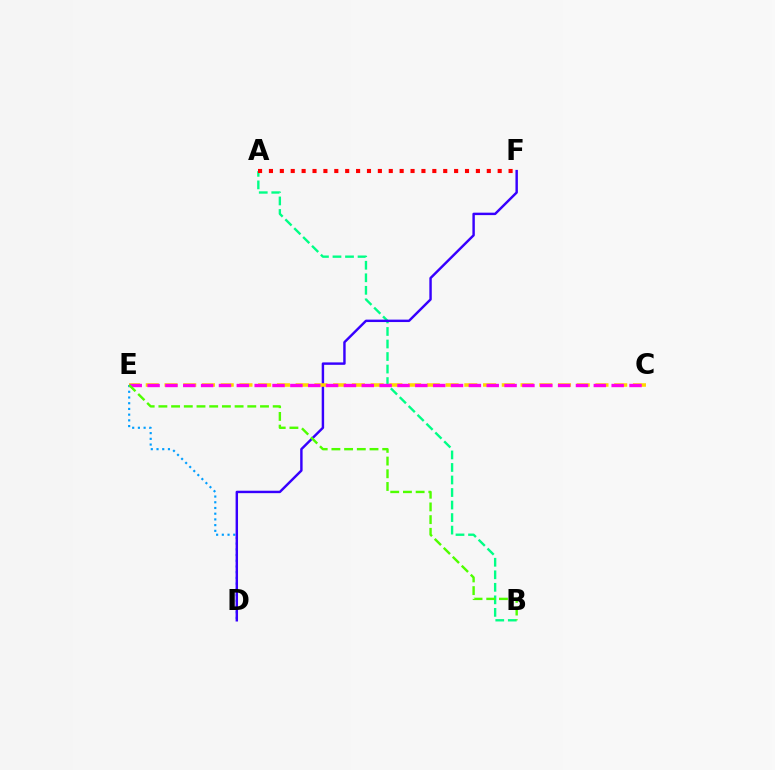{('D', 'E'): [{'color': '#009eff', 'line_style': 'dotted', 'thickness': 1.55}], ('A', 'B'): [{'color': '#00ff86', 'line_style': 'dashed', 'thickness': 1.7}], ('D', 'F'): [{'color': '#3700ff', 'line_style': 'solid', 'thickness': 1.75}], ('C', 'E'): [{'color': '#ffd500', 'line_style': 'dashed', 'thickness': 2.55}, {'color': '#ff00ed', 'line_style': 'dashed', 'thickness': 2.42}], ('A', 'F'): [{'color': '#ff0000', 'line_style': 'dotted', 'thickness': 2.96}], ('B', 'E'): [{'color': '#4fff00', 'line_style': 'dashed', 'thickness': 1.73}]}